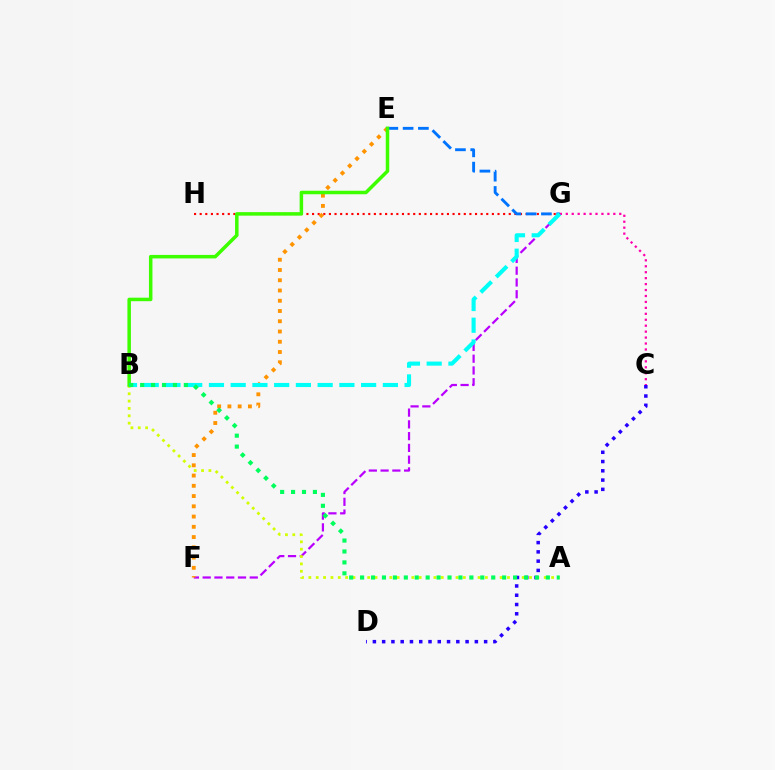{('F', 'G'): [{'color': '#b900ff', 'line_style': 'dashed', 'thickness': 1.6}], ('G', 'H'): [{'color': '#ff0000', 'line_style': 'dotted', 'thickness': 1.53}], ('E', 'F'): [{'color': '#ff9400', 'line_style': 'dotted', 'thickness': 2.79}], ('C', 'G'): [{'color': '#ff00ac', 'line_style': 'dotted', 'thickness': 1.61}], ('A', 'B'): [{'color': '#d1ff00', 'line_style': 'dotted', 'thickness': 2.0}, {'color': '#00ff5c', 'line_style': 'dotted', 'thickness': 2.97}], ('E', 'G'): [{'color': '#0074ff', 'line_style': 'dashed', 'thickness': 2.08}], ('B', 'E'): [{'color': '#3dff00', 'line_style': 'solid', 'thickness': 2.53}], ('C', 'D'): [{'color': '#2500ff', 'line_style': 'dotted', 'thickness': 2.52}], ('B', 'G'): [{'color': '#00fff6', 'line_style': 'dashed', 'thickness': 2.95}]}